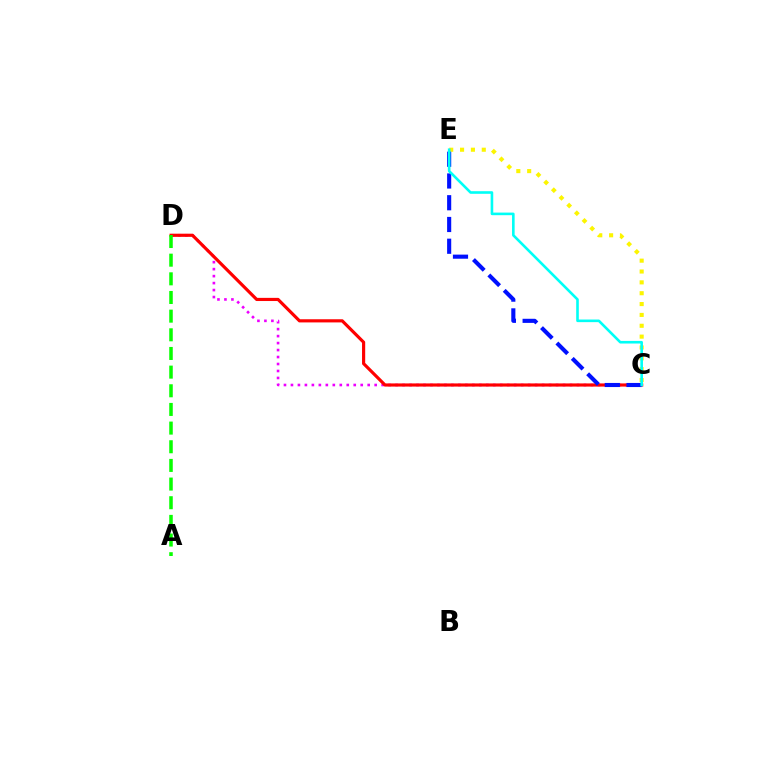{('C', 'D'): [{'color': '#ee00ff', 'line_style': 'dotted', 'thickness': 1.9}, {'color': '#ff0000', 'line_style': 'solid', 'thickness': 2.28}], ('C', 'E'): [{'color': '#fcf500', 'line_style': 'dotted', 'thickness': 2.95}, {'color': '#0010ff', 'line_style': 'dashed', 'thickness': 2.95}, {'color': '#00fff6', 'line_style': 'solid', 'thickness': 1.88}], ('A', 'D'): [{'color': '#08ff00', 'line_style': 'dashed', 'thickness': 2.53}]}